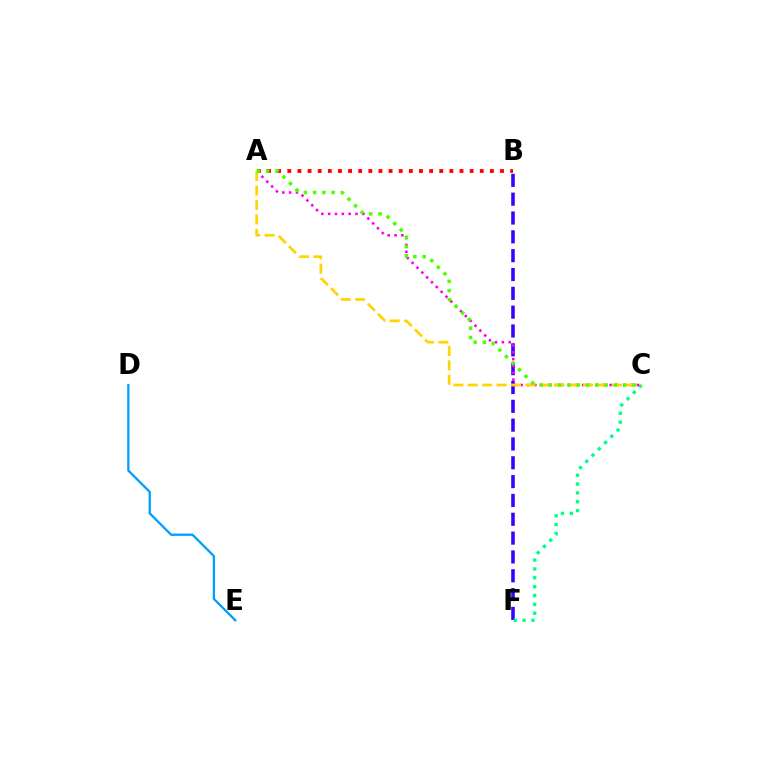{('B', 'F'): [{'color': '#3700ff', 'line_style': 'dashed', 'thickness': 2.56}], ('C', 'F'): [{'color': '#00ff86', 'line_style': 'dotted', 'thickness': 2.41}], ('A', 'B'): [{'color': '#ff0000', 'line_style': 'dotted', 'thickness': 2.75}], ('A', 'C'): [{'color': '#ff00ed', 'line_style': 'dotted', 'thickness': 1.86}, {'color': '#ffd500', 'line_style': 'dashed', 'thickness': 1.96}, {'color': '#4fff00', 'line_style': 'dotted', 'thickness': 2.52}], ('D', 'E'): [{'color': '#009eff', 'line_style': 'solid', 'thickness': 1.65}]}